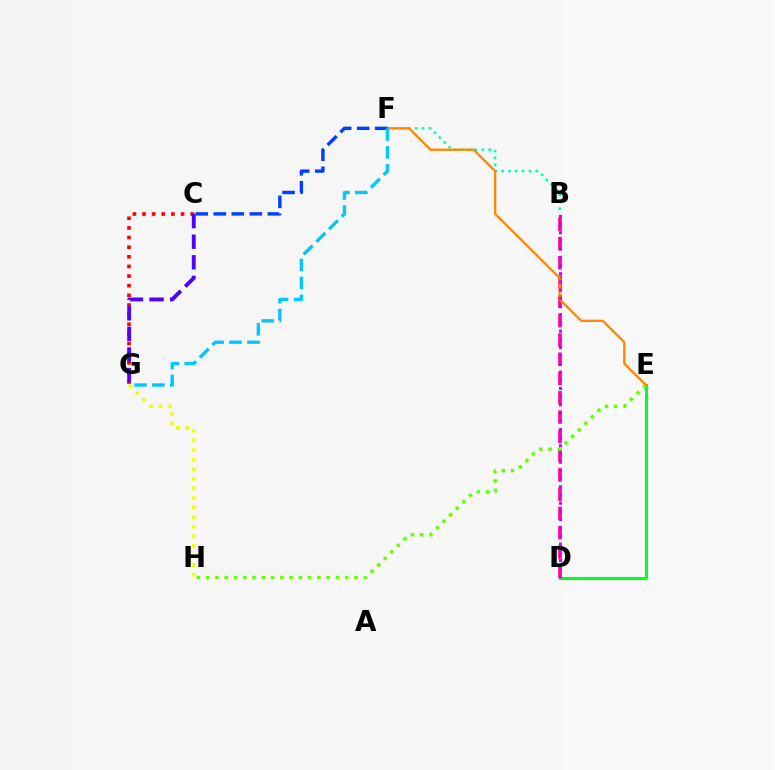{('B', 'F'): [{'color': '#00ffaf', 'line_style': 'dotted', 'thickness': 1.86}], ('D', 'E'): [{'color': '#00ff27', 'line_style': 'solid', 'thickness': 2.18}], ('B', 'D'): [{'color': '#ff00a0', 'line_style': 'dashed', 'thickness': 2.62}, {'color': '#d600ff', 'line_style': 'dotted', 'thickness': 2.23}], ('E', 'H'): [{'color': '#66ff00', 'line_style': 'dotted', 'thickness': 2.52}], ('G', 'H'): [{'color': '#eeff00', 'line_style': 'dotted', 'thickness': 2.61}], ('E', 'F'): [{'color': '#ff8800', 'line_style': 'solid', 'thickness': 1.69}], ('C', 'G'): [{'color': '#ff0000', 'line_style': 'dotted', 'thickness': 2.62}, {'color': '#4f00ff', 'line_style': 'dashed', 'thickness': 2.8}], ('C', 'F'): [{'color': '#003fff', 'line_style': 'dashed', 'thickness': 2.45}], ('F', 'G'): [{'color': '#00c7ff', 'line_style': 'dashed', 'thickness': 2.43}]}